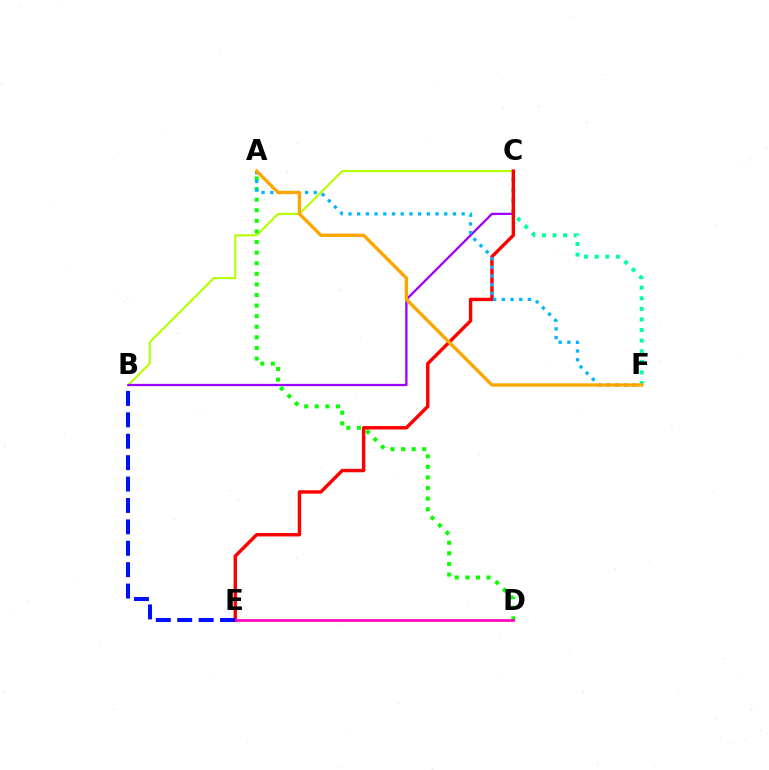{('B', 'C'): [{'color': '#b3ff00', 'line_style': 'solid', 'thickness': 1.51}, {'color': '#9b00ff', 'line_style': 'solid', 'thickness': 1.64}], ('C', 'F'): [{'color': '#00ff9d', 'line_style': 'dotted', 'thickness': 2.88}], ('A', 'D'): [{'color': '#08ff00', 'line_style': 'dotted', 'thickness': 2.88}], ('C', 'E'): [{'color': '#ff0000', 'line_style': 'solid', 'thickness': 2.46}], ('A', 'F'): [{'color': '#00b5ff', 'line_style': 'dotted', 'thickness': 2.37}, {'color': '#ffa500', 'line_style': 'solid', 'thickness': 2.41}], ('D', 'E'): [{'color': '#ff00bd', 'line_style': 'solid', 'thickness': 1.93}], ('B', 'E'): [{'color': '#0010ff', 'line_style': 'dashed', 'thickness': 2.91}]}